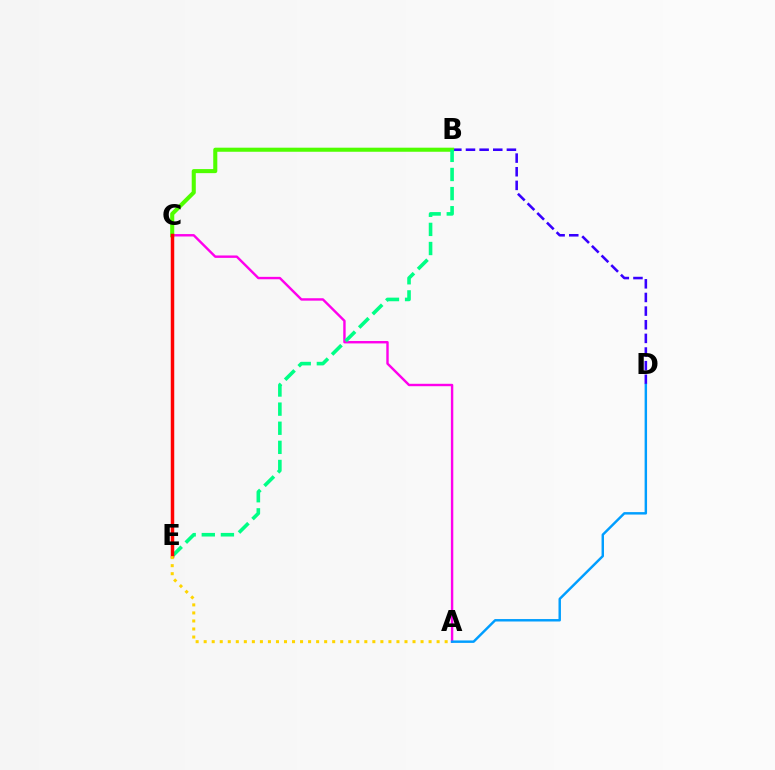{('B', 'D'): [{'color': '#3700ff', 'line_style': 'dashed', 'thickness': 1.85}], ('A', 'C'): [{'color': '#ff00ed', 'line_style': 'solid', 'thickness': 1.74}], ('B', 'C'): [{'color': '#4fff00', 'line_style': 'solid', 'thickness': 2.93}], ('B', 'E'): [{'color': '#00ff86', 'line_style': 'dashed', 'thickness': 2.6}], ('C', 'E'): [{'color': '#ff0000', 'line_style': 'solid', 'thickness': 2.51}], ('A', 'D'): [{'color': '#009eff', 'line_style': 'solid', 'thickness': 1.76}], ('A', 'E'): [{'color': '#ffd500', 'line_style': 'dotted', 'thickness': 2.18}]}